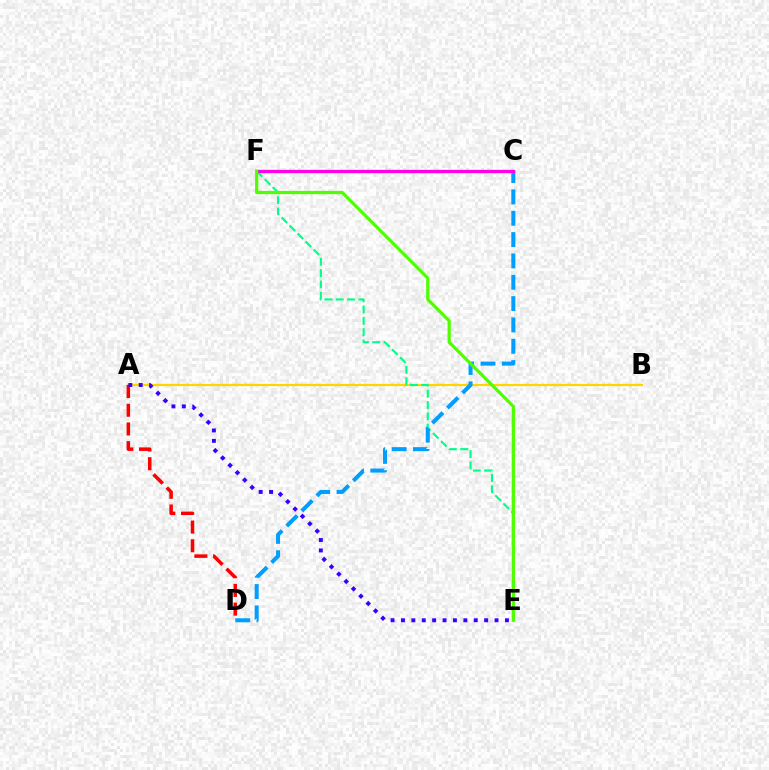{('A', 'B'): [{'color': '#ffd500', 'line_style': 'solid', 'thickness': 1.6}], ('E', 'F'): [{'color': '#00ff86', 'line_style': 'dashed', 'thickness': 1.54}, {'color': '#4fff00', 'line_style': 'solid', 'thickness': 2.32}], ('A', 'D'): [{'color': '#ff0000', 'line_style': 'dashed', 'thickness': 2.54}], ('C', 'D'): [{'color': '#009eff', 'line_style': 'dashed', 'thickness': 2.9}], ('C', 'F'): [{'color': '#ff00ed', 'line_style': 'solid', 'thickness': 2.39}], ('A', 'E'): [{'color': '#3700ff', 'line_style': 'dotted', 'thickness': 2.83}]}